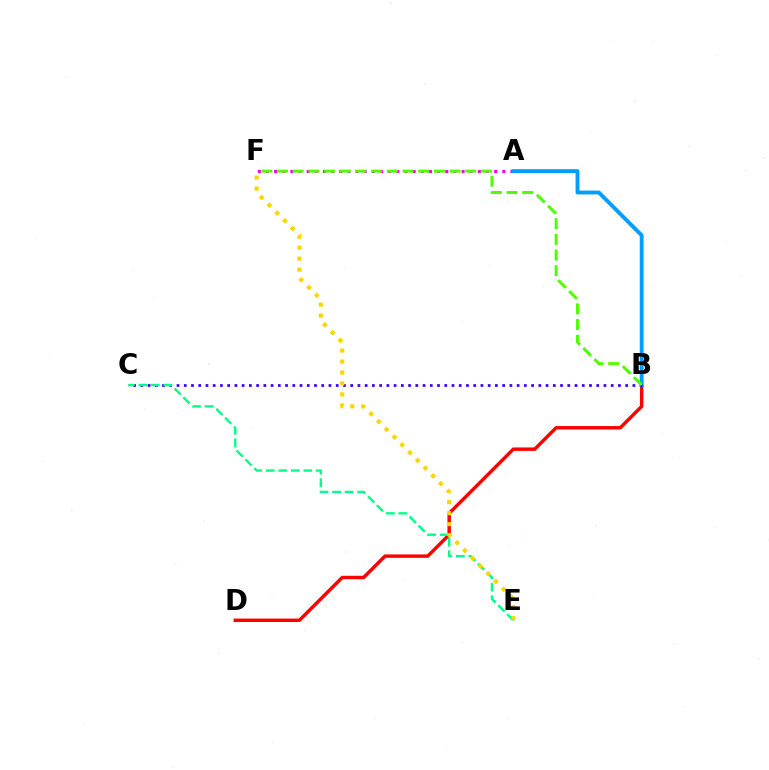{('B', 'D'): [{'color': '#ff0000', 'line_style': 'solid', 'thickness': 2.47}], ('A', 'F'): [{'color': '#ff00ed', 'line_style': 'dotted', 'thickness': 2.21}], ('A', 'B'): [{'color': '#009eff', 'line_style': 'solid', 'thickness': 2.78}], ('B', 'C'): [{'color': '#3700ff', 'line_style': 'dotted', 'thickness': 1.97}], ('C', 'E'): [{'color': '#00ff86', 'line_style': 'dashed', 'thickness': 1.7}], ('E', 'F'): [{'color': '#ffd500', 'line_style': 'dotted', 'thickness': 2.98}], ('B', 'F'): [{'color': '#4fff00', 'line_style': 'dashed', 'thickness': 2.13}]}